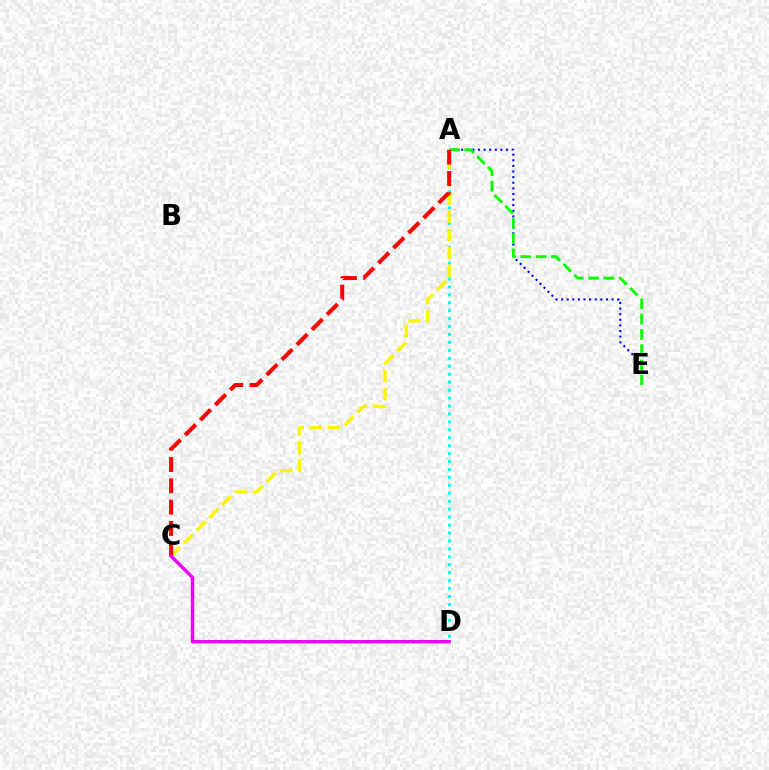{('A', 'E'): [{'color': '#0010ff', 'line_style': 'dotted', 'thickness': 1.53}, {'color': '#08ff00', 'line_style': 'dashed', 'thickness': 2.08}], ('A', 'D'): [{'color': '#00fff6', 'line_style': 'dotted', 'thickness': 2.16}], ('A', 'C'): [{'color': '#fcf500', 'line_style': 'dashed', 'thickness': 2.45}, {'color': '#ff0000', 'line_style': 'dashed', 'thickness': 2.9}], ('C', 'D'): [{'color': '#ee00ff', 'line_style': 'solid', 'thickness': 2.44}]}